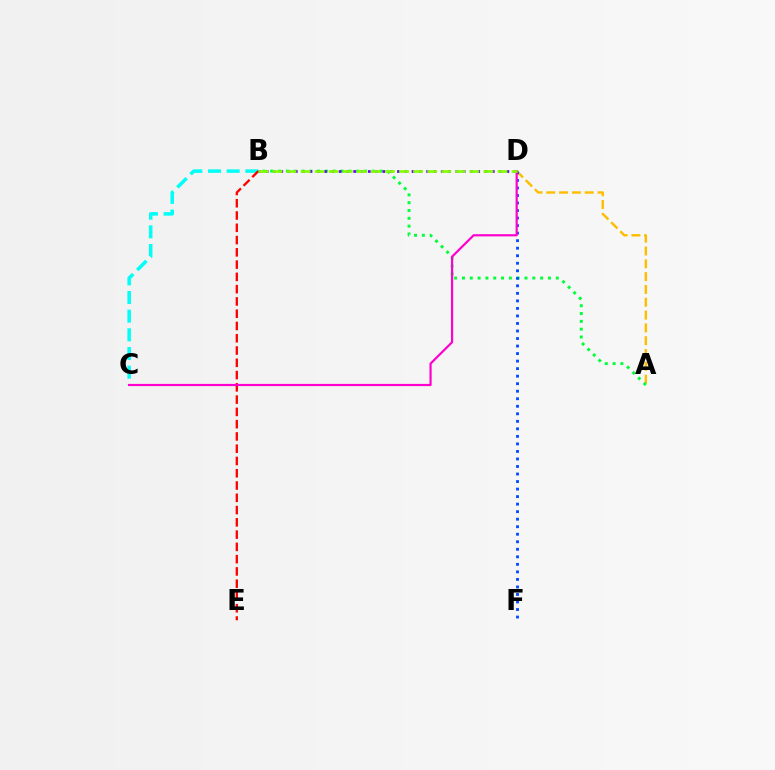{('B', 'C'): [{'color': '#00fff6', 'line_style': 'dashed', 'thickness': 2.53}], ('B', 'E'): [{'color': '#ff0000', 'line_style': 'dashed', 'thickness': 1.67}], ('A', 'D'): [{'color': '#ffbd00', 'line_style': 'dashed', 'thickness': 1.74}], ('A', 'B'): [{'color': '#00ff39', 'line_style': 'dotted', 'thickness': 2.12}], ('D', 'F'): [{'color': '#004bff', 'line_style': 'dotted', 'thickness': 2.05}], ('B', 'D'): [{'color': '#7200ff', 'line_style': 'dotted', 'thickness': 1.98}, {'color': '#84ff00', 'line_style': 'dashed', 'thickness': 1.91}], ('C', 'D'): [{'color': '#ff00cf', 'line_style': 'solid', 'thickness': 1.58}]}